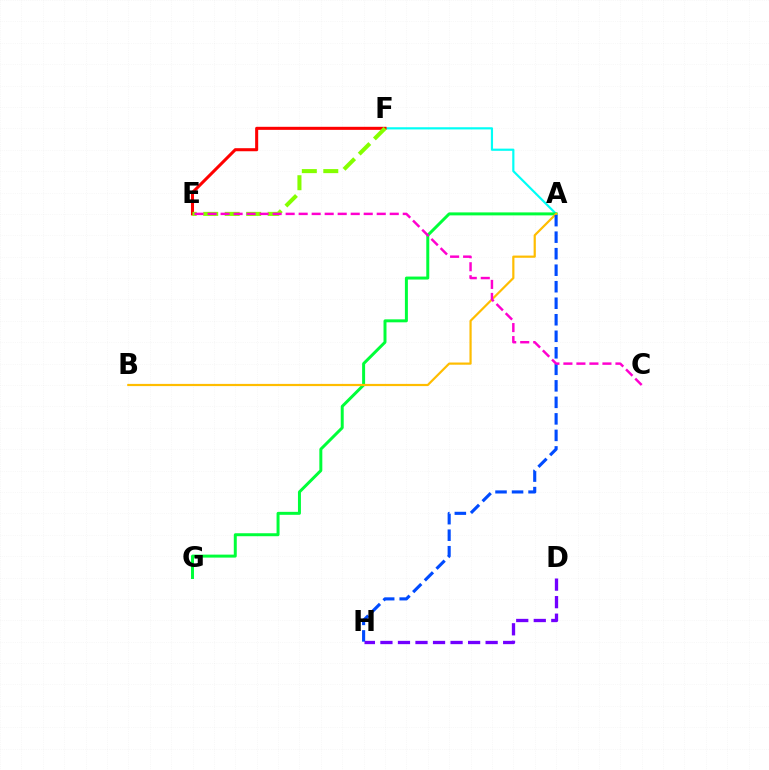{('A', 'F'): [{'color': '#00fff6', 'line_style': 'solid', 'thickness': 1.57}], ('A', 'G'): [{'color': '#00ff39', 'line_style': 'solid', 'thickness': 2.14}], ('E', 'F'): [{'color': '#ff0000', 'line_style': 'solid', 'thickness': 2.2}, {'color': '#84ff00', 'line_style': 'dashed', 'thickness': 2.92}], ('A', 'B'): [{'color': '#ffbd00', 'line_style': 'solid', 'thickness': 1.58}], ('A', 'H'): [{'color': '#004bff', 'line_style': 'dashed', 'thickness': 2.24}], ('D', 'H'): [{'color': '#7200ff', 'line_style': 'dashed', 'thickness': 2.38}], ('C', 'E'): [{'color': '#ff00cf', 'line_style': 'dashed', 'thickness': 1.77}]}